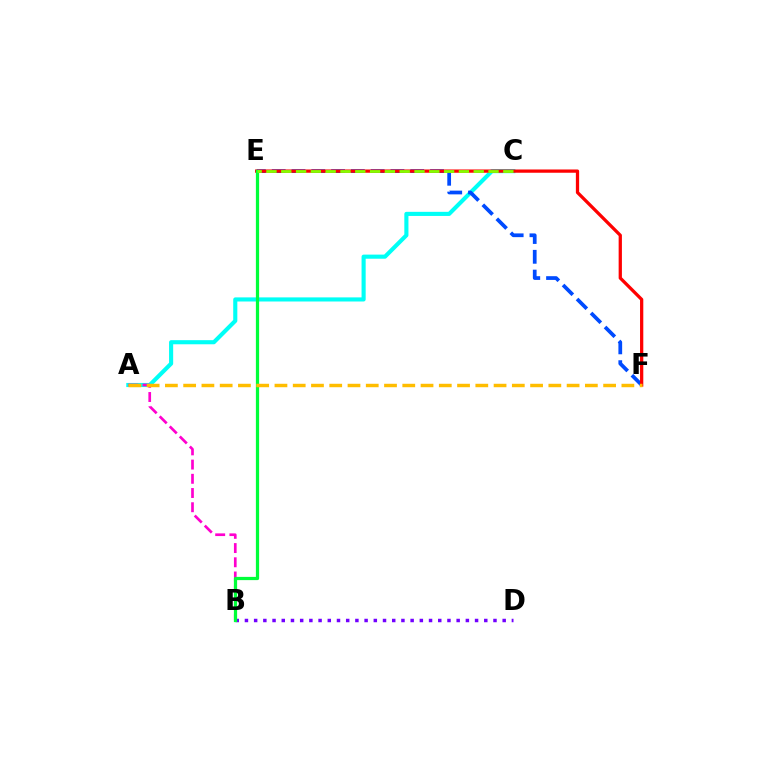{('B', 'D'): [{'color': '#7200ff', 'line_style': 'dotted', 'thickness': 2.5}], ('A', 'C'): [{'color': '#00fff6', 'line_style': 'solid', 'thickness': 2.96}], ('E', 'F'): [{'color': '#004bff', 'line_style': 'dashed', 'thickness': 2.69}, {'color': '#ff0000', 'line_style': 'solid', 'thickness': 2.35}], ('A', 'B'): [{'color': '#ff00cf', 'line_style': 'dashed', 'thickness': 1.93}], ('B', 'E'): [{'color': '#00ff39', 'line_style': 'solid', 'thickness': 2.33}], ('A', 'F'): [{'color': '#ffbd00', 'line_style': 'dashed', 'thickness': 2.48}], ('C', 'E'): [{'color': '#84ff00', 'line_style': 'dashed', 'thickness': 2.01}]}